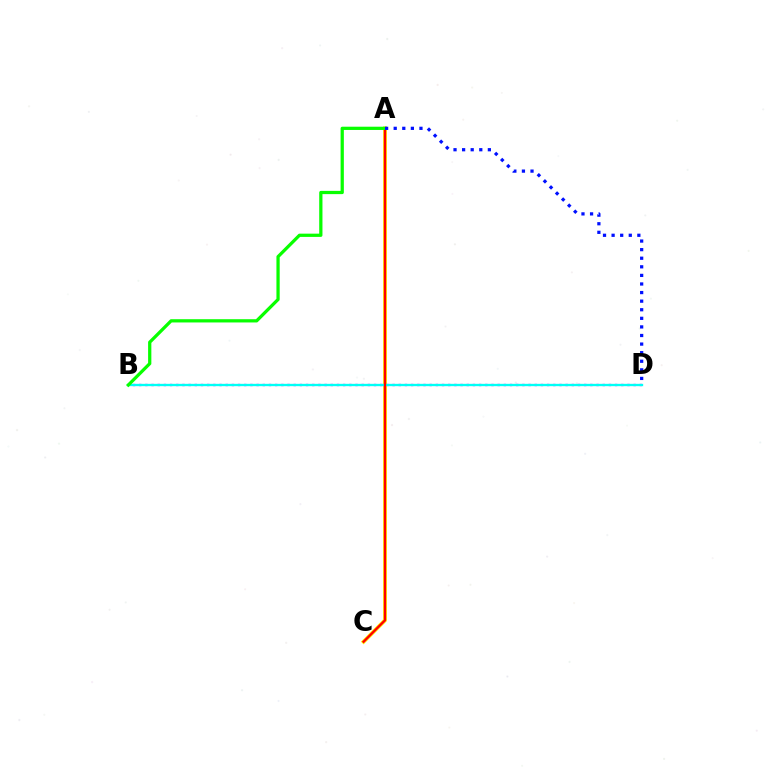{('B', 'D'): [{'color': '#ee00ff', 'line_style': 'dotted', 'thickness': 1.68}, {'color': '#00fff6', 'line_style': 'solid', 'thickness': 1.68}], ('A', 'C'): [{'color': '#fcf500', 'line_style': 'solid', 'thickness': 2.79}, {'color': '#ff0000', 'line_style': 'solid', 'thickness': 1.71}], ('A', 'B'): [{'color': '#08ff00', 'line_style': 'solid', 'thickness': 2.34}], ('A', 'D'): [{'color': '#0010ff', 'line_style': 'dotted', 'thickness': 2.33}]}